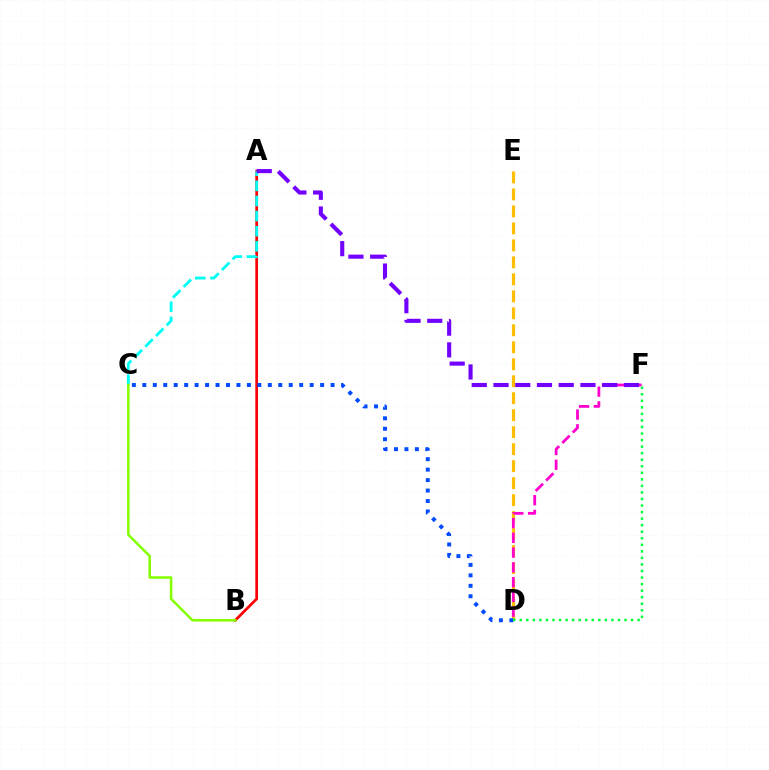{('D', 'E'): [{'color': '#ffbd00', 'line_style': 'dashed', 'thickness': 2.31}], ('D', 'F'): [{'color': '#ff00cf', 'line_style': 'dashed', 'thickness': 2.01}, {'color': '#00ff39', 'line_style': 'dotted', 'thickness': 1.78}], ('A', 'B'): [{'color': '#ff0000', 'line_style': 'solid', 'thickness': 1.97}], ('A', 'C'): [{'color': '#00fff6', 'line_style': 'dashed', 'thickness': 2.05}], ('A', 'F'): [{'color': '#7200ff', 'line_style': 'dashed', 'thickness': 2.95}], ('C', 'D'): [{'color': '#004bff', 'line_style': 'dotted', 'thickness': 2.84}], ('B', 'C'): [{'color': '#84ff00', 'line_style': 'solid', 'thickness': 1.82}]}